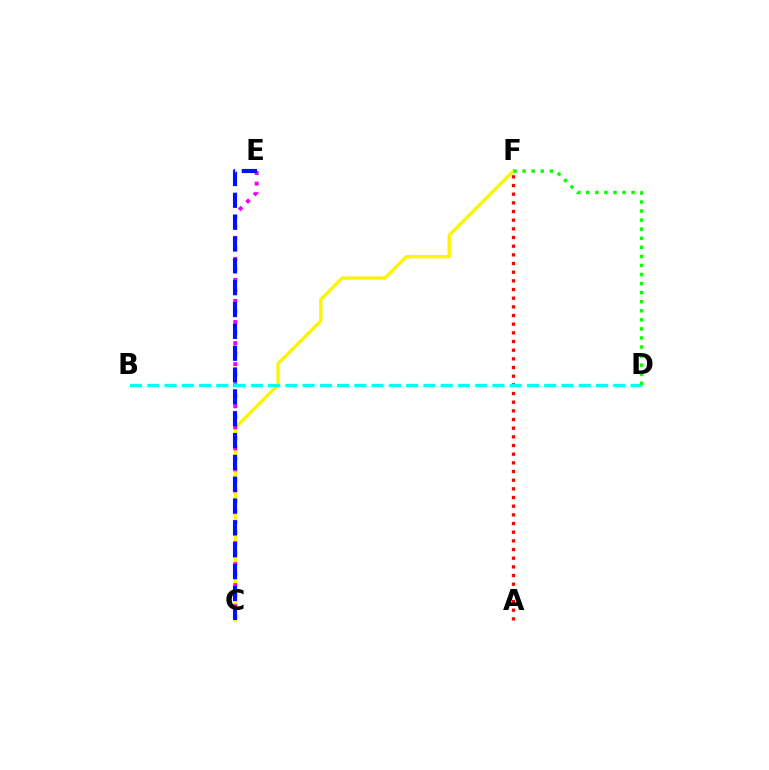{('C', 'F'): [{'color': '#fcf500', 'line_style': 'solid', 'thickness': 2.41}], ('A', 'F'): [{'color': '#ff0000', 'line_style': 'dotted', 'thickness': 2.35}], ('C', 'E'): [{'color': '#ee00ff', 'line_style': 'dotted', 'thickness': 2.86}, {'color': '#0010ff', 'line_style': 'dashed', 'thickness': 2.97}], ('B', 'D'): [{'color': '#00fff6', 'line_style': 'dashed', 'thickness': 2.34}], ('D', 'F'): [{'color': '#08ff00', 'line_style': 'dotted', 'thickness': 2.46}]}